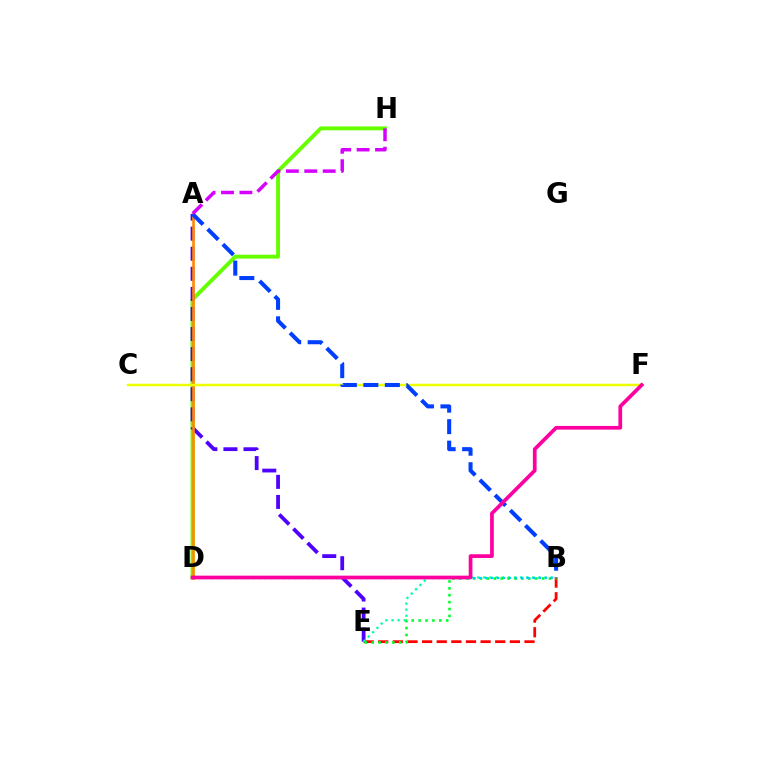{('D', 'H'): [{'color': '#66ff00', 'line_style': 'solid', 'thickness': 2.81}], ('A', 'E'): [{'color': '#4f00ff', 'line_style': 'dashed', 'thickness': 2.73}], ('B', 'E'): [{'color': '#ff0000', 'line_style': 'dashed', 'thickness': 1.99}, {'color': '#00ffaf', 'line_style': 'dotted', 'thickness': 1.66}, {'color': '#00ff27', 'line_style': 'dotted', 'thickness': 1.87}], ('A', 'D'): [{'color': '#ff8800', 'line_style': 'solid', 'thickness': 1.89}], ('C', 'F'): [{'color': '#eeff00', 'line_style': 'solid', 'thickness': 1.79}], ('A', 'B'): [{'color': '#003fff', 'line_style': 'dashed', 'thickness': 2.92}], ('B', 'D'): [{'color': '#00c7ff', 'line_style': 'dotted', 'thickness': 1.62}], ('A', 'H'): [{'color': '#d600ff', 'line_style': 'dashed', 'thickness': 2.5}], ('D', 'F'): [{'color': '#ff00a0', 'line_style': 'solid', 'thickness': 2.68}]}